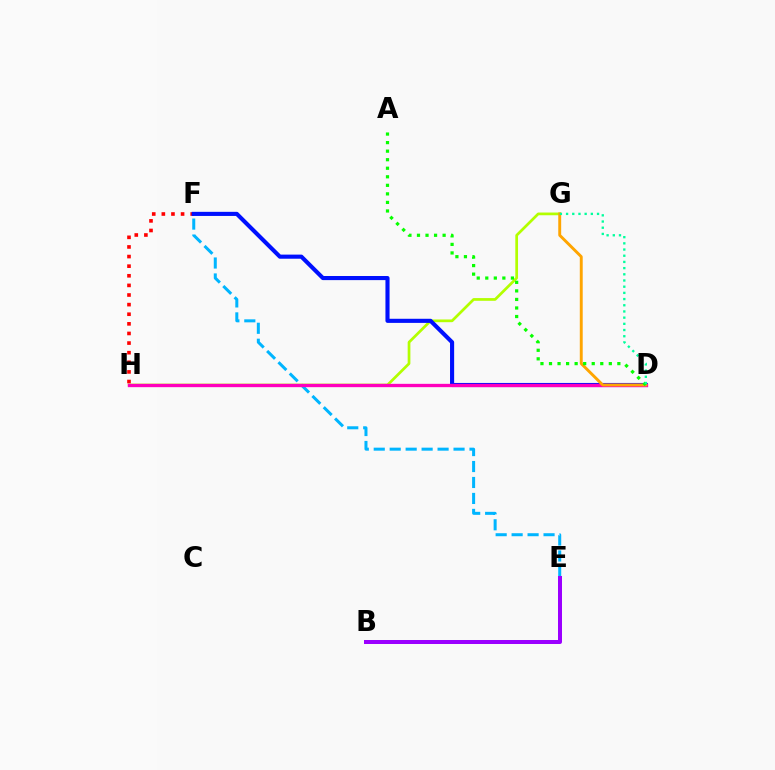{('G', 'H'): [{'color': '#b3ff00', 'line_style': 'solid', 'thickness': 1.96}], ('F', 'H'): [{'color': '#ff0000', 'line_style': 'dotted', 'thickness': 2.61}], ('D', 'F'): [{'color': '#0010ff', 'line_style': 'solid', 'thickness': 2.96}], ('E', 'F'): [{'color': '#00b5ff', 'line_style': 'dashed', 'thickness': 2.17}], ('B', 'E'): [{'color': '#9b00ff', 'line_style': 'solid', 'thickness': 2.88}], ('D', 'H'): [{'color': '#ff00bd', 'line_style': 'solid', 'thickness': 2.4}], ('D', 'G'): [{'color': '#ffa500', 'line_style': 'solid', 'thickness': 2.09}, {'color': '#00ff9d', 'line_style': 'dotted', 'thickness': 1.68}], ('A', 'D'): [{'color': '#08ff00', 'line_style': 'dotted', 'thickness': 2.32}]}